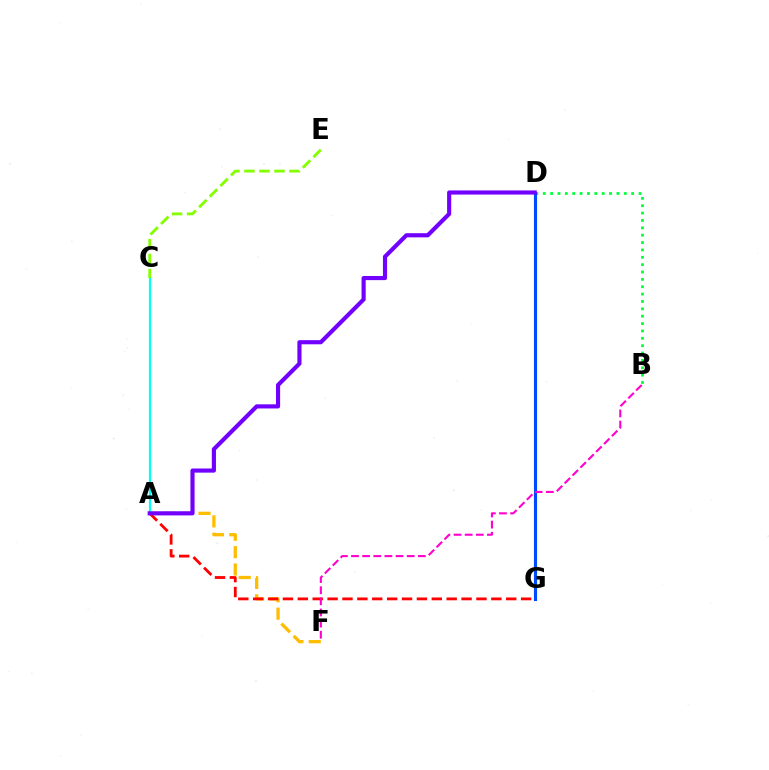{('A', 'F'): [{'color': '#ffbd00', 'line_style': 'dashed', 'thickness': 2.36}], ('A', 'G'): [{'color': '#ff0000', 'line_style': 'dashed', 'thickness': 2.02}], ('A', 'C'): [{'color': '#00fff6', 'line_style': 'solid', 'thickness': 1.59}], ('B', 'D'): [{'color': '#00ff39', 'line_style': 'dotted', 'thickness': 2.0}], ('D', 'G'): [{'color': '#004bff', 'line_style': 'solid', 'thickness': 2.26}], ('A', 'D'): [{'color': '#7200ff', 'line_style': 'solid', 'thickness': 2.98}], ('B', 'F'): [{'color': '#ff00cf', 'line_style': 'dashed', 'thickness': 1.51}], ('C', 'E'): [{'color': '#84ff00', 'line_style': 'dashed', 'thickness': 2.04}]}